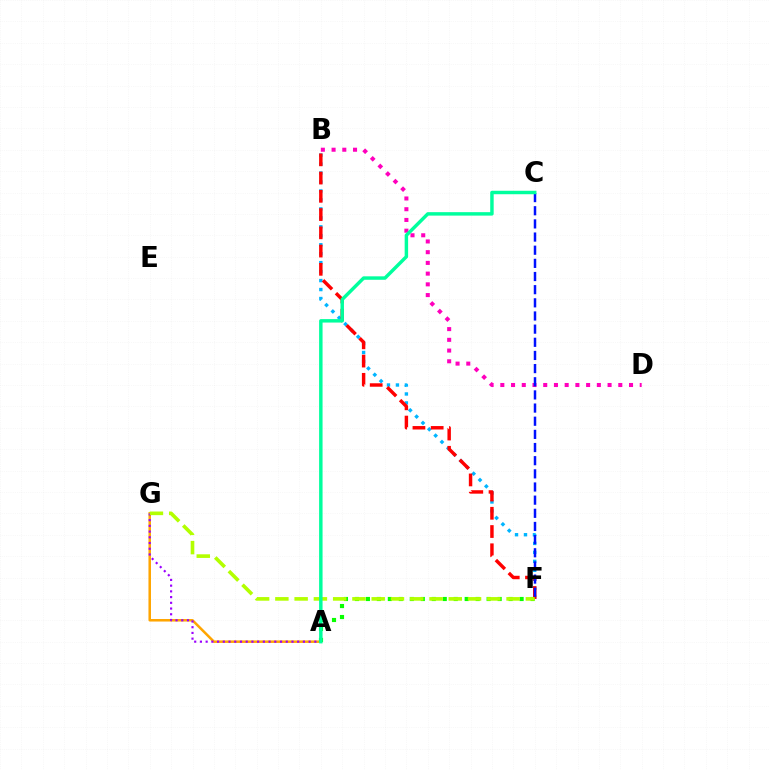{('A', 'G'): [{'color': '#ffa500', 'line_style': 'solid', 'thickness': 1.82}, {'color': '#9b00ff', 'line_style': 'dotted', 'thickness': 1.55}], ('B', 'F'): [{'color': '#00b5ff', 'line_style': 'dotted', 'thickness': 2.44}, {'color': '#ff0000', 'line_style': 'dashed', 'thickness': 2.48}], ('A', 'F'): [{'color': '#08ff00', 'line_style': 'dotted', 'thickness': 2.98}], ('B', 'D'): [{'color': '#ff00bd', 'line_style': 'dotted', 'thickness': 2.91}], ('C', 'F'): [{'color': '#0010ff', 'line_style': 'dashed', 'thickness': 1.79}], ('F', 'G'): [{'color': '#b3ff00', 'line_style': 'dashed', 'thickness': 2.62}], ('A', 'C'): [{'color': '#00ff9d', 'line_style': 'solid', 'thickness': 2.49}]}